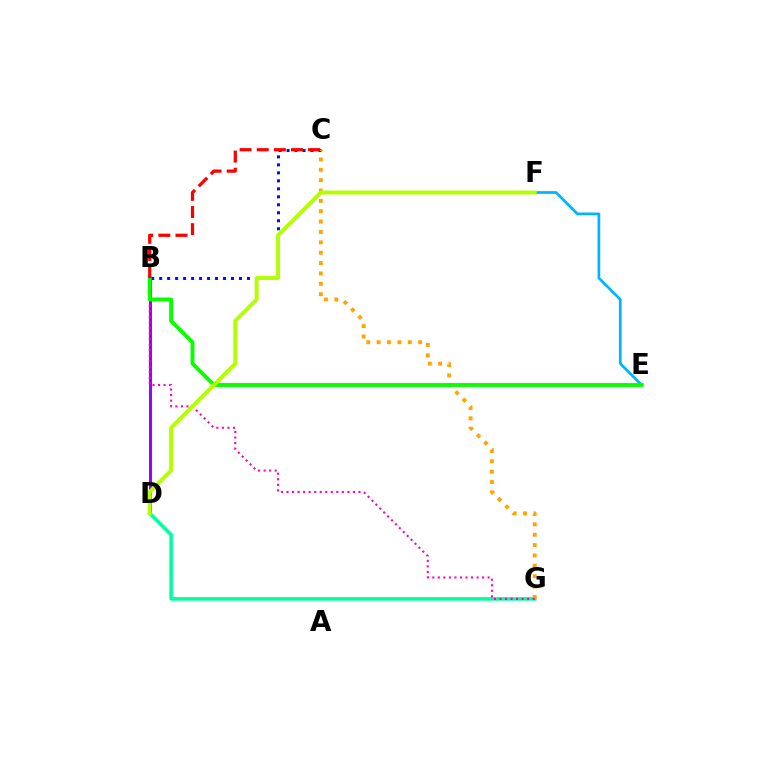{('B', 'D'): [{'color': '#9b00ff', 'line_style': 'solid', 'thickness': 2.14}], ('B', 'C'): [{'color': '#0010ff', 'line_style': 'dotted', 'thickness': 2.17}, {'color': '#ff0000', 'line_style': 'dashed', 'thickness': 2.33}], ('E', 'F'): [{'color': '#00b5ff', 'line_style': 'solid', 'thickness': 1.96}], ('D', 'G'): [{'color': '#00ff9d', 'line_style': 'solid', 'thickness': 2.57}], ('C', 'G'): [{'color': '#ffa500', 'line_style': 'dotted', 'thickness': 2.82}], ('B', 'G'): [{'color': '#ff00bd', 'line_style': 'dotted', 'thickness': 1.5}], ('B', 'E'): [{'color': '#08ff00', 'line_style': 'solid', 'thickness': 2.8}], ('D', 'F'): [{'color': '#b3ff00', 'line_style': 'solid', 'thickness': 2.83}]}